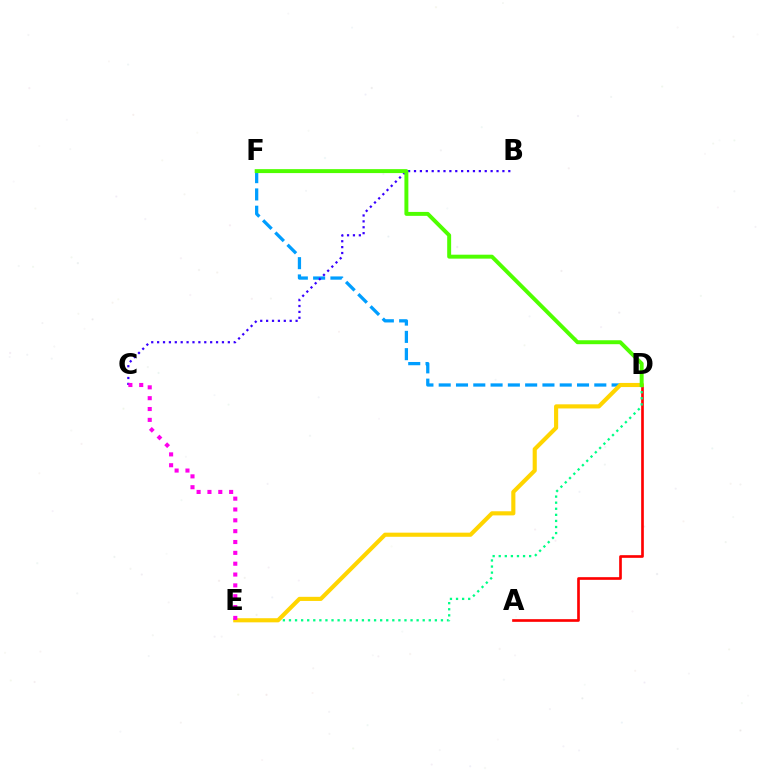{('D', 'F'): [{'color': '#009eff', 'line_style': 'dashed', 'thickness': 2.35}, {'color': '#4fff00', 'line_style': 'solid', 'thickness': 2.84}], ('A', 'D'): [{'color': '#ff0000', 'line_style': 'solid', 'thickness': 1.92}], ('B', 'C'): [{'color': '#3700ff', 'line_style': 'dotted', 'thickness': 1.6}], ('D', 'E'): [{'color': '#00ff86', 'line_style': 'dotted', 'thickness': 1.65}, {'color': '#ffd500', 'line_style': 'solid', 'thickness': 2.97}], ('C', 'E'): [{'color': '#ff00ed', 'line_style': 'dotted', 'thickness': 2.95}]}